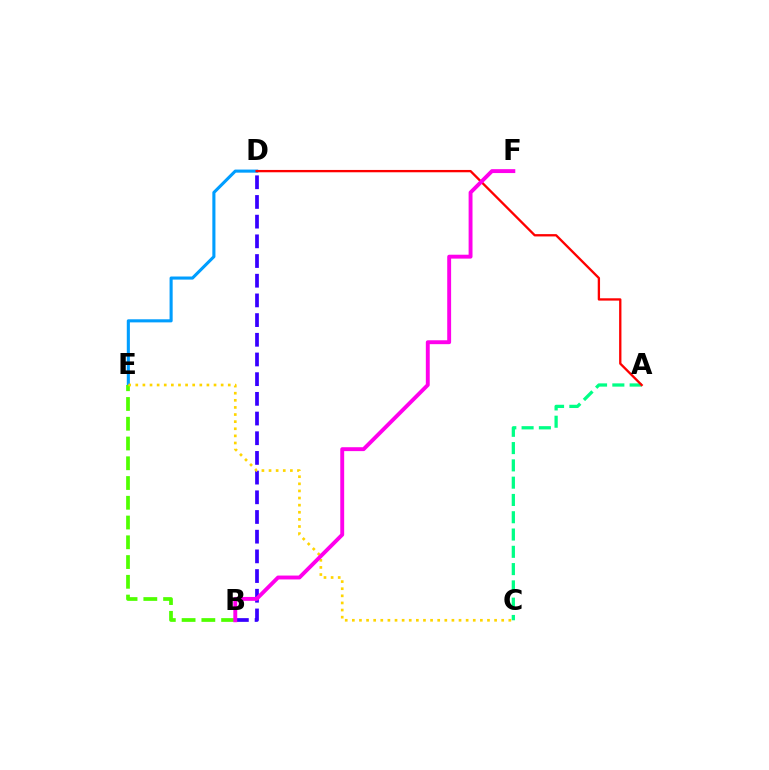{('D', 'E'): [{'color': '#009eff', 'line_style': 'solid', 'thickness': 2.22}], ('B', 'E'): [{'color': '#4fff00', 'line_style': 'dashed', 'thickness': 2.68}], ('B', 'D'): [{'color': '#3700ff', 'line_style': 'dashed', 'thickness': 2.67}], ('A', 'C'): [{'color': '#00ff86', 'line_style': 'dashed', 'thickness': 2.35}], ('A', 'D'): [{'color': '#ff0000', 'line_style': 'solid', 'thickness': 1.67}], ('C', 'E'): [{'color': '#ffd500', 'line_style': 'dotted', 'thickness': 1.93}], ('B', 'F'): [{'color': '#ff00ed', 'line_style': 'solid', 'thickness': 2.8}]}